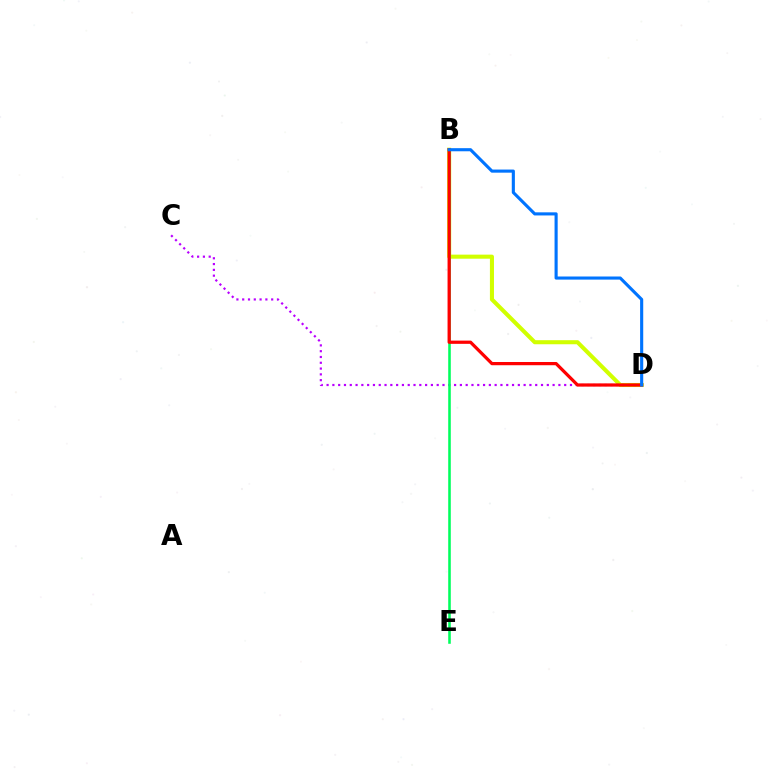{('B', 'D'): [{'color': '#d1ff00', 'line_style': 'solid', 'thickness': 2.93}, {'color': '#ff0000', 'line_style': 'solid', 'thickness': 2.33}, {'color': '#0074ff', 'line_style': 'solid', 'thickness': 2.24}], ('C', 'D'): [{'color': '#b900ff', 'line_style': 'dotted', 'thickness': 1.57}], ('B', 'E'): [{'color': '#00ff5c', 'line_style': 'solid', 'thickness': 1.86}]}